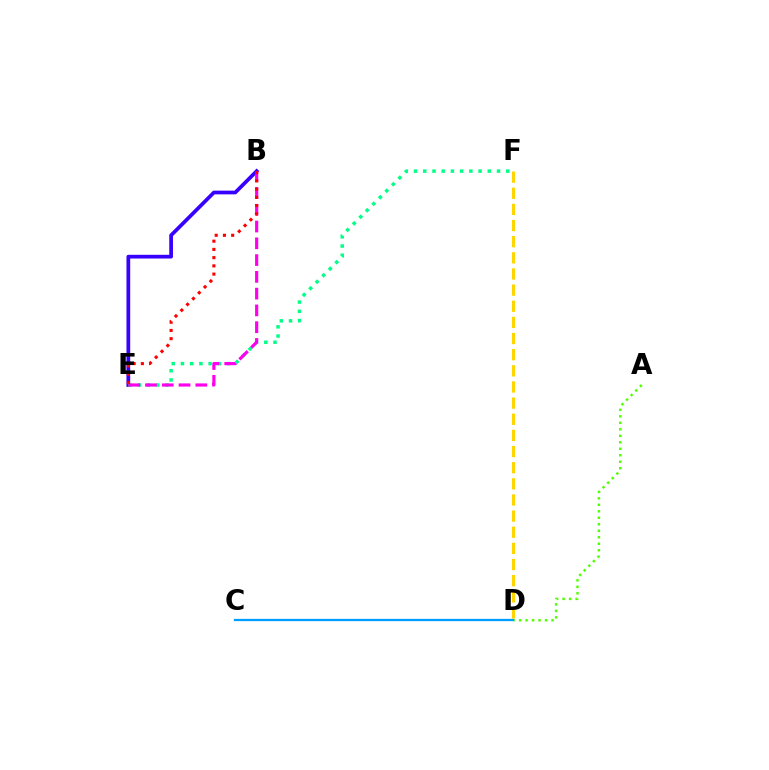{('B', 'E'): [{'color': '#3700ff', 'line_style': 'solid', 'thickness': 2.68}, {'color': '#ff00ed', 'line_style': 'dashed', 'thickness': 2.28}, {'color': '#ff0000', 'line_style': 'dotted', 'thickness': 2.24}], ('D', 'F'): [{'color': '#ffd500', 'line_style': 'dashed', 'thickness': 2.19}], ('A', 'D'): [{'color': '#4fff00', 'line_style': 'dotted', 'thickness': 1.76}], ('E', 'F'): [{'color': '#00ff86', 'line_style': 'dotted', 'thickness': 2.51}], ('C', 'D'): [{'color': '#009eff', 'line_style': 'solid', 'thickness': 1.63}]}